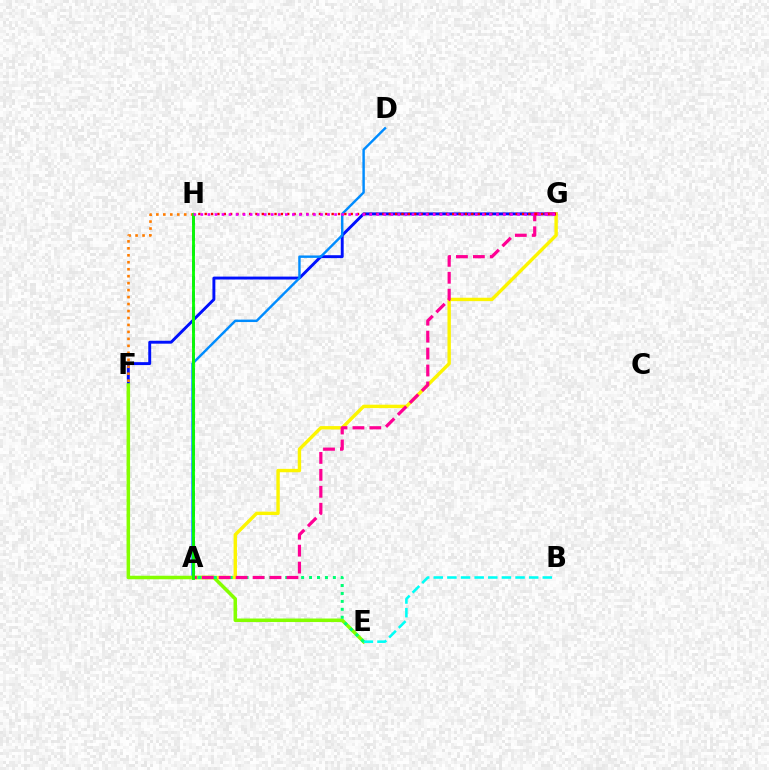{('F', 'G'): [{'color': '#0010ff', 'line_style': 'solid', 'thickness': 2.1}], ('A', 'D'): [{'color': '#008cff', 'line_style': 'solid', 'thickness': 1.75}], ('A', 'G'): [{'color': '#fcf500', 'line_style': 'solid', 'thickness': 2.44}, {'color': '#ff0094', 'line_style': 'dashed', 'thickness': 2.3}], ('E', 'F'): [{'color': '#84ff00', 'line_style': 'solid', 'thickness': 2.53}], ('F', 'H'): [{'color': '#ff7c00', 'line_style': 'dotted', 'thickness': 1.89}], ('B', 'E'): [{'color': '#00fff6', 'line_style': 'dashed', 'thickness': 1.85}], ('A', 'E'): [{'color': '#00ff74', 'line_style': 'dotted', 'thickness': 2.16}], ('A', 'H'): [{'color': '#7200ff', 'line_style': 'dashed', 'thickness': 2.09}, {'color': '#08ff00', 'line_style': 'solid', 'thickness': 2.05}], ('G', 'H'): [{'color': '#ff0000', 'line_style': 'dotted', 'thickness': 1.72}, {'color': '#ee00ff', 'line_style': 'dotted', 'thickness': 1.91}]}